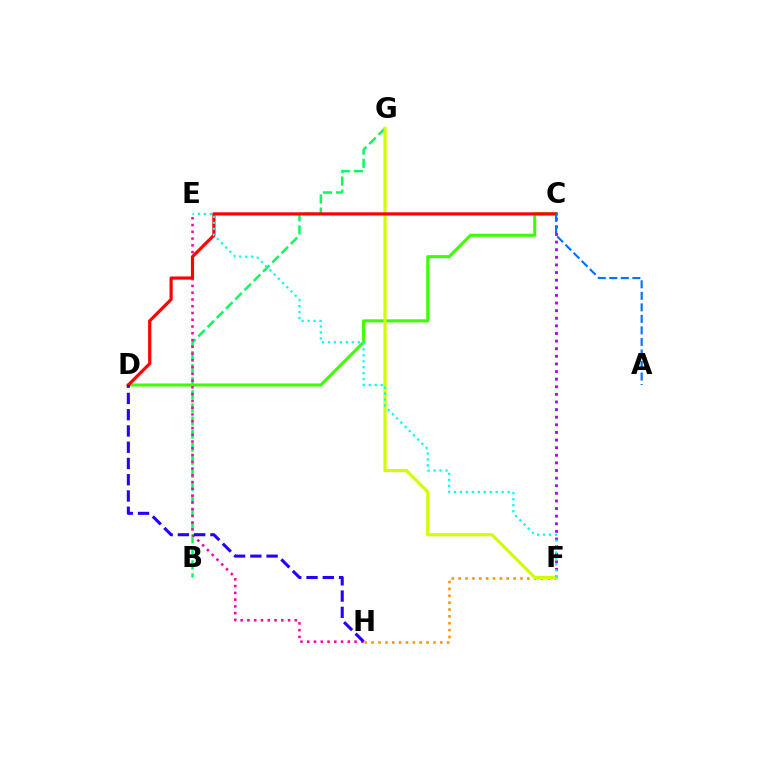{('C', 'F'): [{'color': '#b900ff', 'line_style': 'dotted', 'thickness': 2.07}], ('B', 'G'): [{'color': '#00ff5c', 'line_style': 'dashed', 'thickness': 1.78}], ('C', 'D'): [{'color': '#3dff00', 'line_style': 'solid', 'thickness': 2.21}, {'color': '#ff0000', 'line_style': 'solid', 'thickness': 2.29}], ('F', 'H'): [{'color': '#ff9400', 'line_style': 'dotted', 'thickness': 1.87}], ('E', 'H'): [{'color': '#ff00ac', 'line_style': 'dotted', 'thickness': 1.84}], ('F', 'G'): [{'color': '#d1ff00', 'line_style': 'solid', 'thickness': 2.3}], ('A', 'C'): [{'color': '#0074ff', 'line_style': 'dashed', 'thickness': 1.57}], ('D', 'H'): [{'color': '#2500ff', 'line_style': 'dashed', 'thickness': 2.21}], ('E', 'F'): [{'color': '#00fff6', 'line_style': 'dotted', 'thickness': 1.62}]}